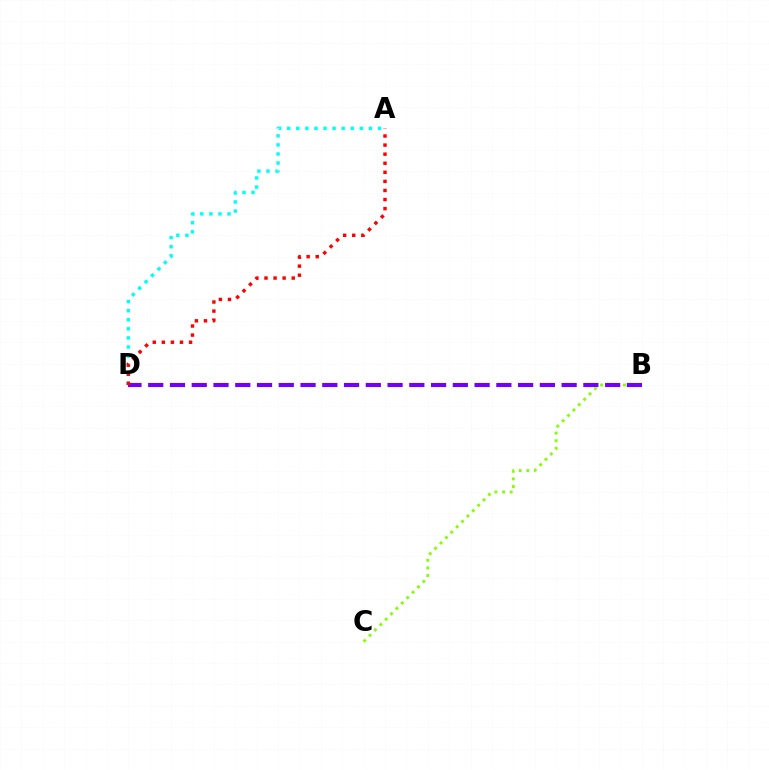{('B', 'C'): [{'color': '#84ff00', 'line_style': 'dotted', 'thickness': 2.07}], ('A', 'D'): [{'color': '#00fff6', 'line_style': 'dotted', 'thickness': 2.47}, {'color': '#ff0000', 'line_style': 'dotted', 'thickness': 2.47}], ('B', 'D'): [{'color': '#7200ff', 'line_style': 'dashed', 'thickness': 2.96}]}